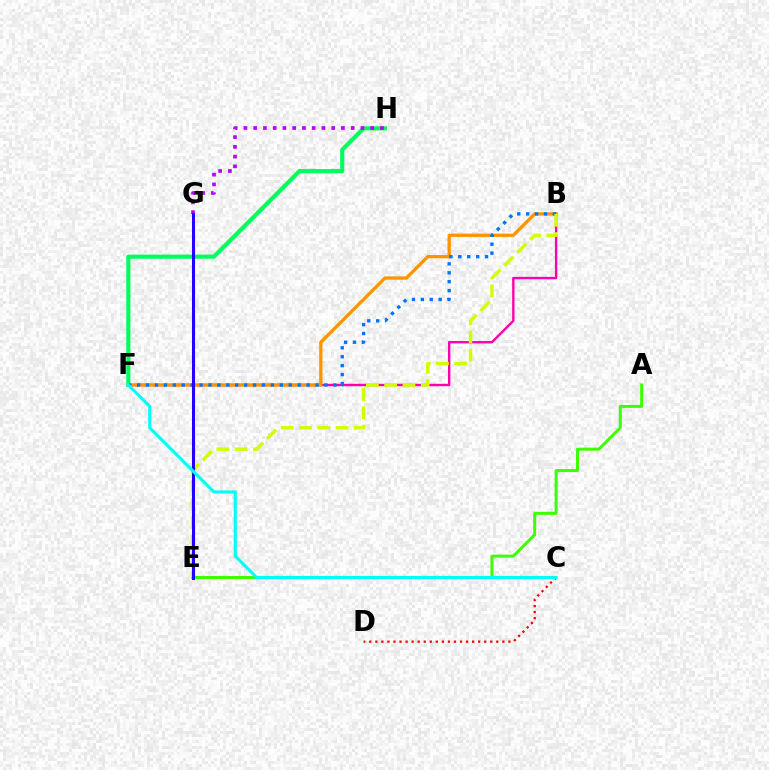{('B', 'F'): [{'color': '#ff00ac', 'line_style': 'solid', 'thickness': 1.71}, {'color': '#ff9400', 'line_style': 'solid', 'thickness': 2.37}, {'color': '#0074ff', 'line_style': 'dotted', 'thickness': 2.42}], ('F', 'H'): [{'color': '#00ff5c', 'line_style': 'solid', 'thickness': 2.97}], ('A', 'E'): [{'color': '#3dff00', 'line_style': 'solid', 'thickness': 2.15}], ('C', 'D'): [{'color': '#ff0000', 'line_style': 'dotted', 'thickness': 1.64}], ('G', 'H'): [{'color': '#b900ff', 'line_style': 'dotted', 'thickness': 2.65}], ('B', 'E'): [{'color': '#d1ff00', 'line_style': 'dashed', 'thickness': 2.48}], ('E', 'G'): [{'color': '#2500ff', 'line_style': 'solid', 'thickness': 2.19}], ('C', 'F'): [{'color': '#00fff6', 'line_style': 'solid', 'thickness': 2.23}]}